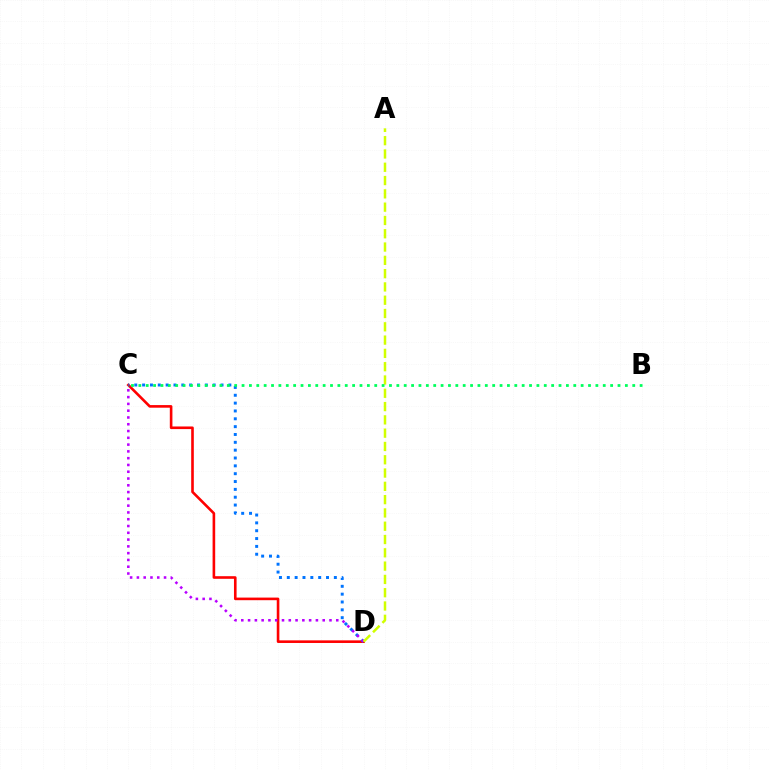{('C', 'D'): [{'color': '#ff0000', 'line_style': 'solid', 'thickness': 1.88}, {'color': '#0074ff', 'line_style': 'dotted', 'thickness': 2.13}, {'color': '#b900ff', 'line_style': 'dotted', 'thickness': 1.84}], ('A', 'D'): [{'color': '#d1ff00', 'line_style': 'dashed', 'thickness': 1.81}], ('B', 'C'): [{'color': '#00ff5c', 'line_style': 'dotted', 'thickness': 2.0}]}